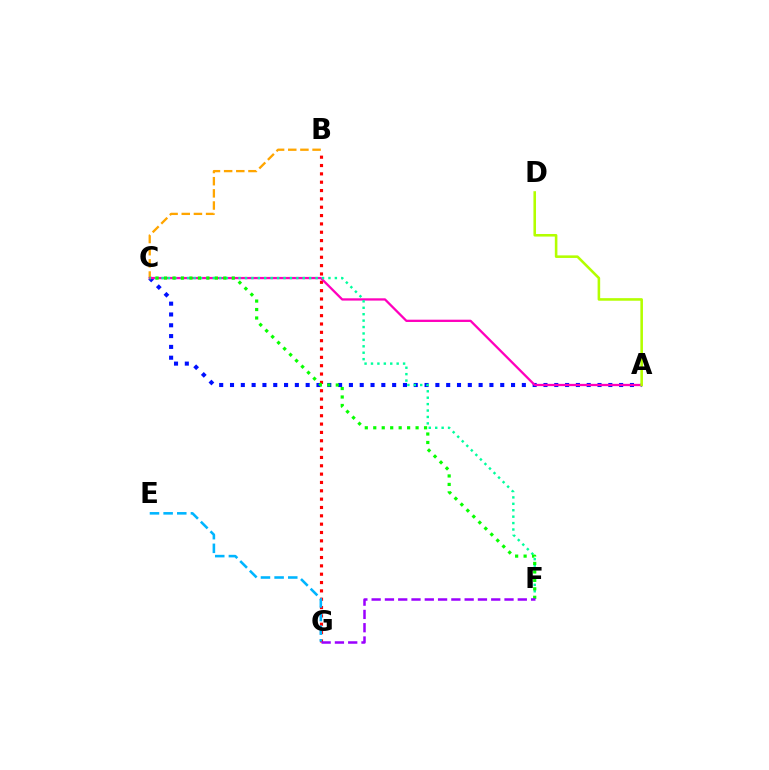{('A', 'C'): [{'color': '#0010ff', 'line_style': 'dotted', 'thickness': 2.94}, {'color': '#ff00bd', 'line_style': 'solid', 'thickness': 1.64}], ('B', 'G'): [{'color': '#ff0000', 'line_style': 'dotted', 'thickness': 2.27}], ('B', 'C'): [{'color': '#ffa500', 'line_style': 'dashed', 'thickness': 1.65}], ('C', 'F'): [{'color': '#00ff9d', 'line_style': 'dotted', 'thickness': 1.74}, {'color': '#08ff00', 'line_style': 'dotted', 'thickness': 2.3}], ('E', 'G'): [{'color': '#00b5ff', 'line_style': 'dashed', 'thickness': 1.85}], ('F', 'G'): [{'color': '#9b00ff', 'line_style': 'dashed', 'thickness': 1.81}], ('A', 'D'): [{'color': '#b3ff00', 'line_style': 'solid', 'thickness': 1.85}]}